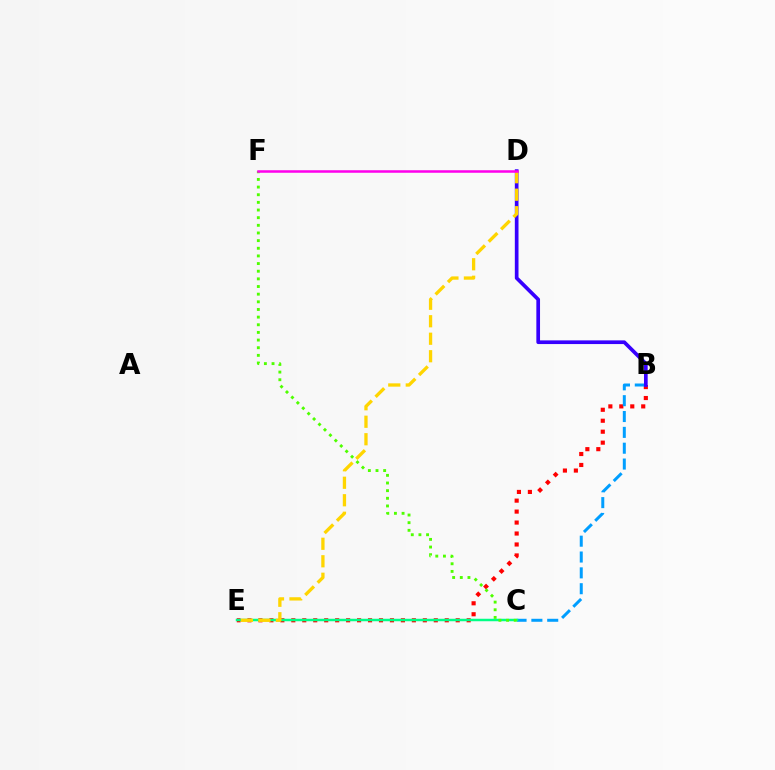{('B', 'E'): [{'color': '#ff0000', 'line_style': 'dotted', 'thickness': 2.98}], ('B', 'C'): [{'color': '#009eff', 'line_style': 'dashed', 'thickness': 2.15}], ('C', 'E'): [{'color': '#00ff86', 'line_style': 'solid', 'thickness': 1.79}], ('C', 'F'): [{'color': '#4fff00', 'line_style': 'dotted', 'thickness': 2.08}], ('B', 'D'): [{'color': '#3700ff', 'line_style': 'solid', 'thickness': 2.65}], ('D', 'E'): [{'color': '#ffd500', 'line_style': 'dashed', 'thickness': 2.38}], ('D', 'F'): [{'color': '#ff00ed', 'line_style': 'solid', 'thickness': 1.82}]}